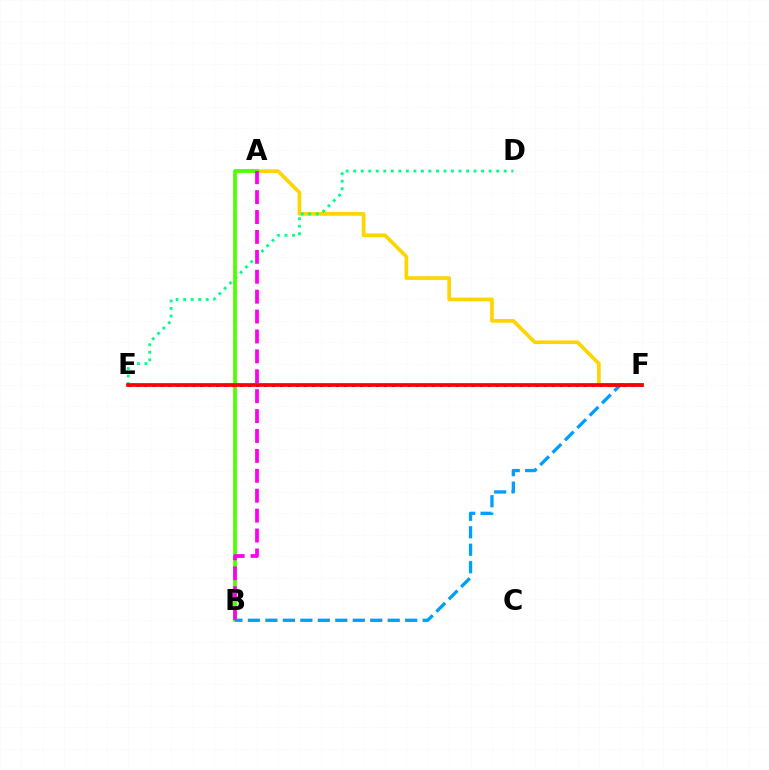{('A', 'F'): [{'color': '#ffd500', 'line_style': 'solid', 'thickness': 2.65}], ('D', 'E'): [{'color': '#00ff86', 'line_style': 'dotted', 'thickness': 2.04}], ('A', 'B'): [{'color': '#4fff00', 'line_style': 'solid', 'thickness': 2.7}, {'color': '#ff00ed', 'line_style': 'dashed', 'thickness': 2.7}], ('E', 'F'): [{'color': '#3700ff', 'line_style': 'dotted', 'thickness': 2.17}, {'color': '#ff0000', 'line_style': 'solid', 'thickness': 2.68}], ('B', 'F'): [{'color': '#009eff', 'line_style': 'dashed', 'thickness': 2.37}]}